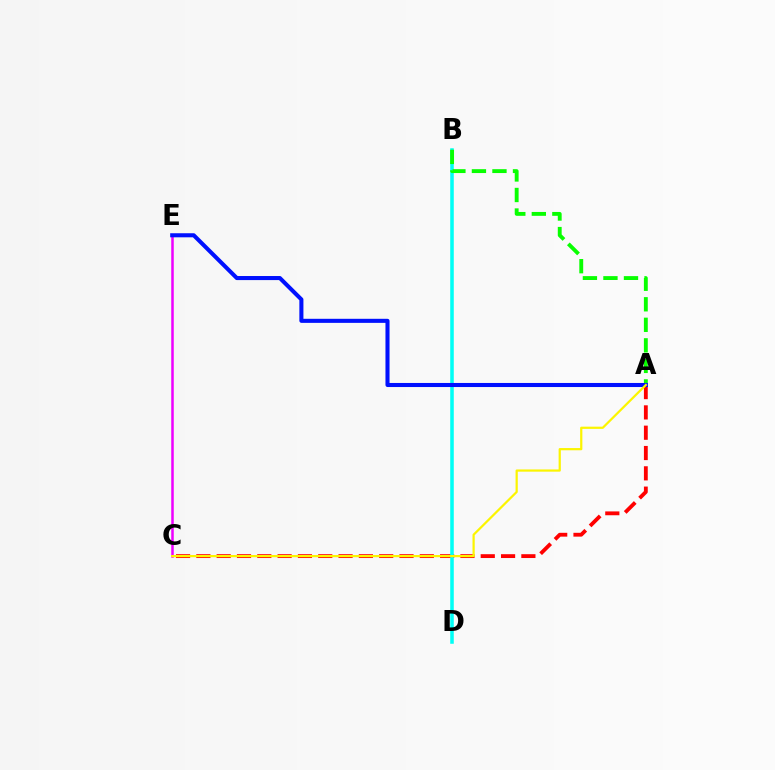{('A', 'C'): [{'color': '#ff0000', 'line_style': 'dashed', 'thickness': 2.76}, {'color': '#fcf500', 'line_style': 'solid', 'thickness': 1.6}], ('B', 'D'): [{'color': '#00fff6', 'line_style': 'solid', 'thickness': 2.55}], ('A', 'B'): [{'color': '#08ff00', 'line_style': 'dashed', 'thickness': 2.79}], ('C', 'E'): [{'color': '#ee00ff', 'line_style': 'solid', 'thickness': 1.8}], ('A', 'E'): [{'color': '#0010ff', 'line_style': 'solid', 'thickness': 2.93}]}